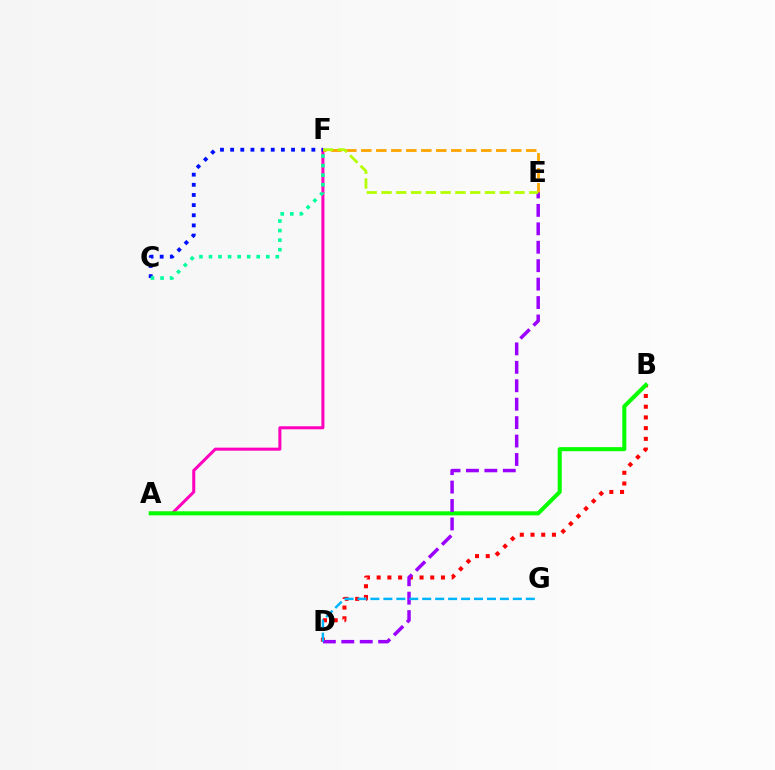{('B', 'D'): [{'color': '#ff0000', 'line_style': 'dotted', 'thickness': 2.91}], ('A', 'F'): [{'color': '#ff00bd', 'line_style': 'solid', 'thickness': 2.18}], ('E', 'F'): [{'color': '#ffa500', 'line_style': 'dashed', 'thickness': 2.04}, {'color': '#b3ff00', 'line_style': 'dashed', 'thickness': 2.01}], ('A', 'B'): [{'color': '#08ff00', 'line_style': 'solid', 'thickness': 2.92}], ('D', 'E'): [{'color': '#9b00ff', 'line_style': 'dashed', 'thickness': 2.5}], ('D', 'G'): [{'color': '#00b5ff', 'line_style': 'dashed', 'thickness': 1.76}], ('C', 'F'): [{'color': '#0010ff', 'line_style': 'dotted', 'thickness': 2.76}, {'color': '#00ff9d', 'line_style': 'dotted', 'thickness': 2.59}]}